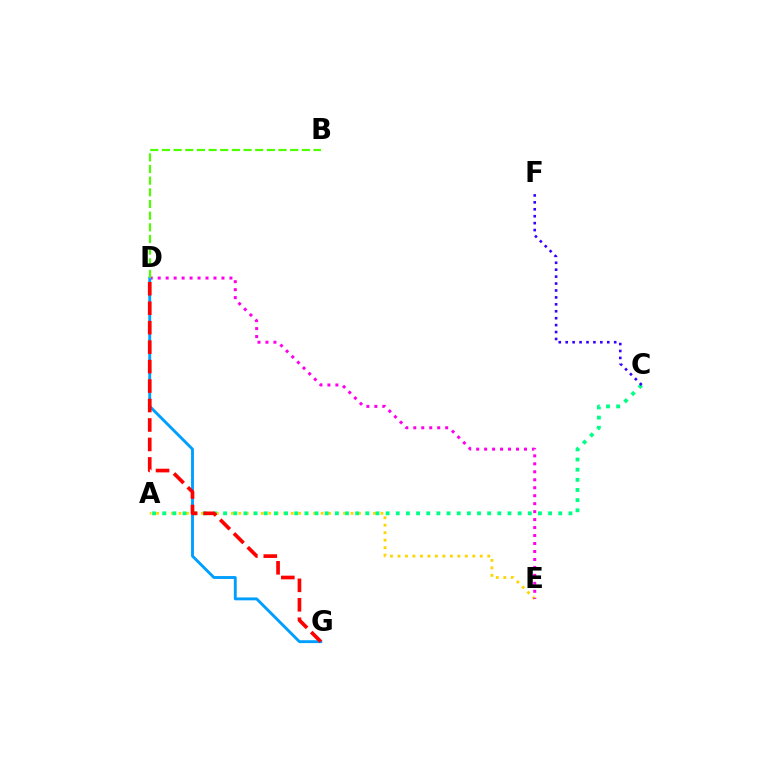{('A', 'E'): [{'color': '#ffd500', 'line_style': 'dotted', 'thickness': 2.03}], ('D', 'E'): [{'color': '#ff00ed', 'line_style': 'dotted', 'thickness': 2.17}], ('A', 'C'): [{'color': '#00ff86', 'line_style': 'dotted', 'thickness': 2.76}], ('D', 'G'): [{'color': '#009eff', 'line_style': 'solid', 'thickness': 2.07}, {'color': '#ff0000', 'line_style': 'dashed', 'thickness': 2.64}], ('B', 'D'): [{'color': '#4fff00', 'line_style': 'dashed', 'thickness': 1.58}], ('C', 'F'): [{'color': '#3700ff', 'line_style': 'dotted', 'thickness': 1.88}]}